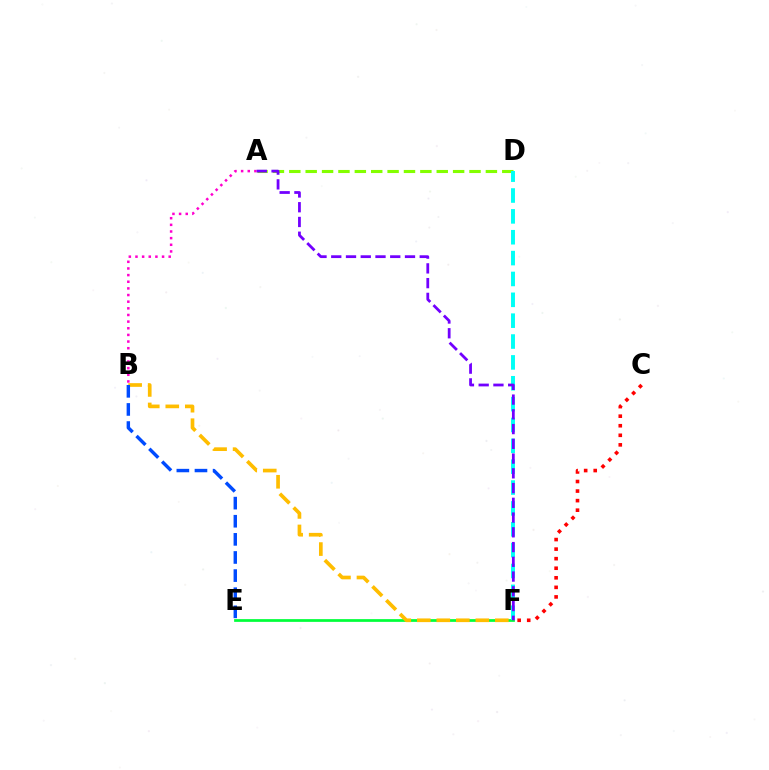{('E', 'F'): [{'color': '#00ff39', 'line_style': 'solid', 'thickness': 1.97}], ('B', 'F'): [{'color': '#ffbd00', 'line_style': 'dashed', 'thickness': 2.65}], ('A', 'D'): [{'color': '#84ff00', 'line_style': 'dashed', 'thickness': 2.23}], ('D', 'F'): [{'color': '#00fff6', 'line_style': 'dashed', 'thickness': 2.83}], ('A', 'B'): [{'color': '#ff00cf', 'line_style': 'dotted', 'thickness': 1.81}], ('B', 'E'): [{'color': '#004bff', 'line_style': 'dashed', 'thickness': 2.46}], ('C', 'F'): [{'color': '#ff0000', 'line_style': 'dotted', 'thickness': 2.6}], ('A', 'F'): [{'color': '#7200ff', 'line_style': 'dashed', 'thickness': 2.0}]}